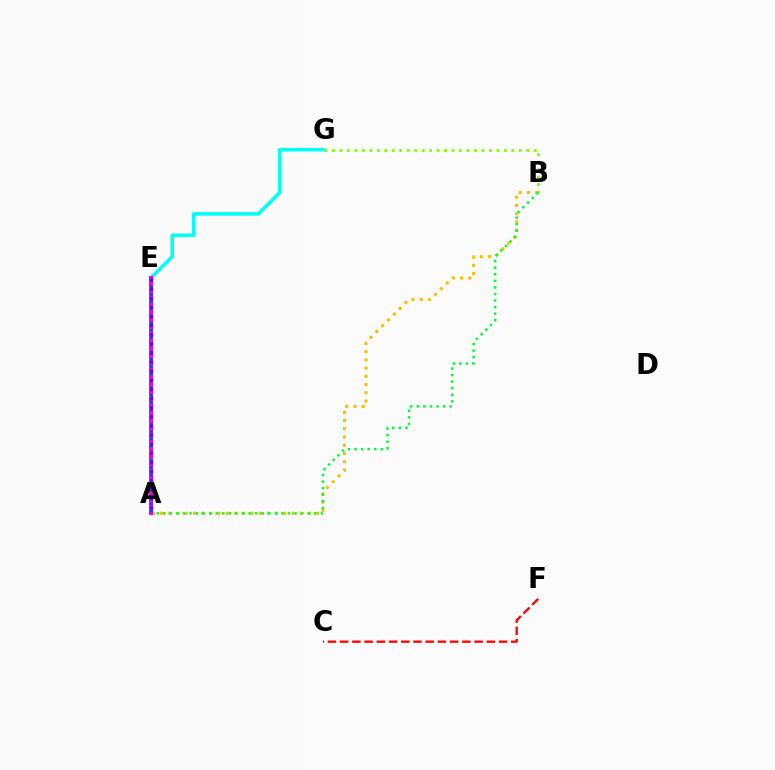{('A', 'B'): [{'color': '#ffbd00', 'line_style': 'dotted', 'thickness': 2.23}, {'color': '#00ff39', 'line_style': 'dotted', 'thickness': 1.78}], ('B', 'G'): [{'color': '#84ff00', 'line_style': 'dotted', 'thickness': 2.03}], ('C', 'F'): [{'color': '#ff0000', 'line_style': 'dashed', 'thickness': 1.66}], ('E', 'G'): [{'color': '#00fff6', 'line_style': 'solid', 'thickness': 2.57}], ('A', 'E'): [{'color': '#ff00cf', 'line_style': 'solid', 'thickness': 2.89}, {'color': '#004bff', 'line_style': 'dotted', 'thickness': 1.96}, {'color': '#7200ff', 'line_style': 'dotted', 'thickness': 2.48}]}